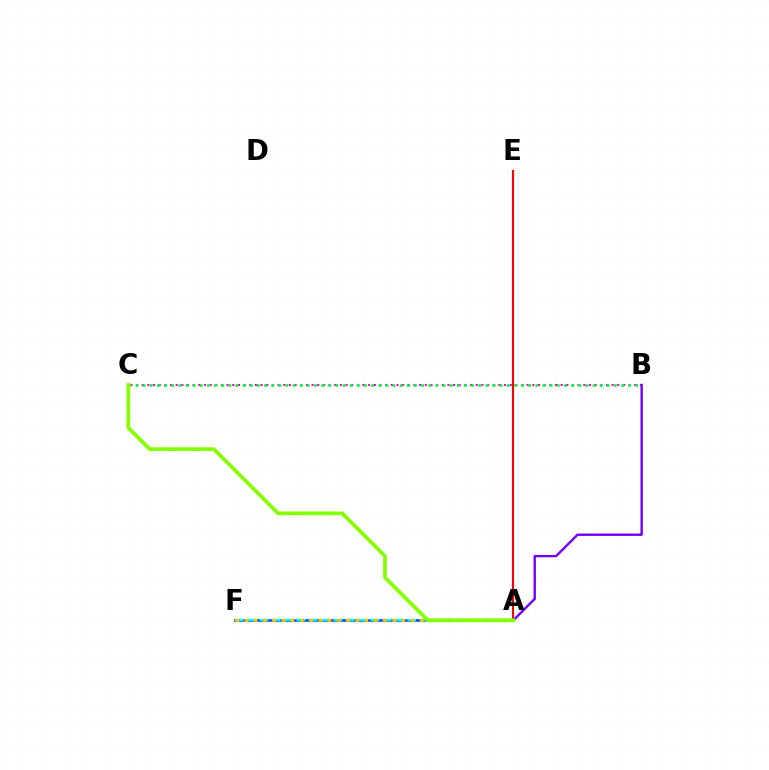{('B', 'C'): [{'color': '#ff00cf', 'line_style': 'dotted', 'thickness': 1.54}, {'color': '#00ff39', 'line_style': 'dotted', 'thickness': 1.94}], ('A', 'E'): [{'color': '#ff0000', 'line_style': 'solid', 'thickness': 1.51}], ('A', 'B'): [{'color': '#7200ff', 'line_style': 'solid', 'thickness': 1.72}], ('A', 'F'): [{'color': '#004bff', 'line_style': 'solid', 'thickness': 1.9}, {'color': '#00fff6', 'line_style': 'dashed', 'thickness': 1.67}, {'color': '#ffbd00', 'line_style': 'dotted', 'thickness': 2.51}], ('A', 'C'): [{'color': '#84ff00', 'line_style': 'solid', 'thickness': 2.69}]}